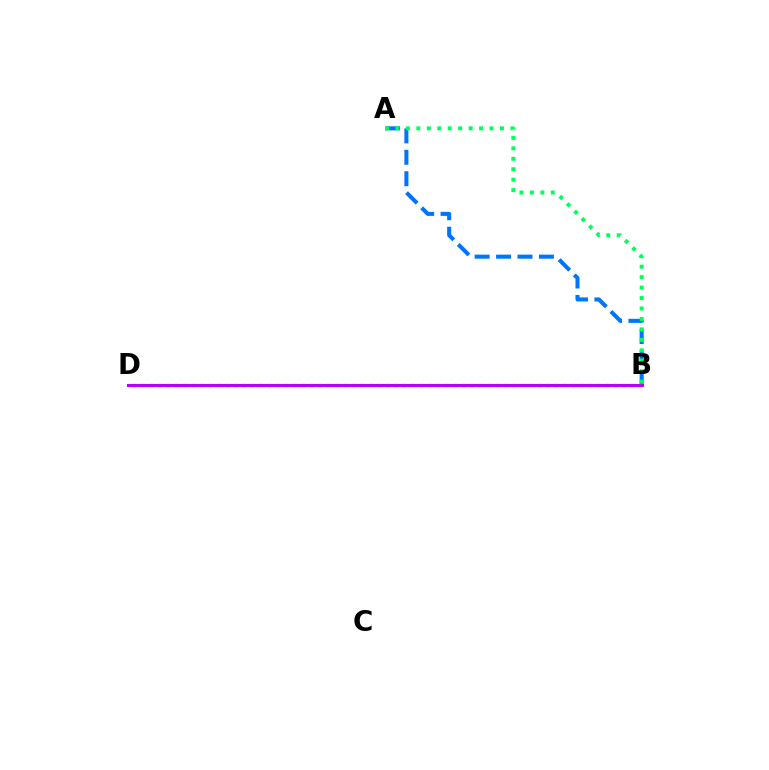{('B', 'D'): [{'color': '#ff0000', 'line_style': 'dotted', 'thickness': 2.29}, {'color': '#d1ff00', 'line_style': 'solid', 'thickness': 1.92}, {'color': '#b900ff', 'line_style': 'solid', 'thickness': 2.17}], ('A', 'B'): [{'color': '#0074ff', 'line_style': 'dashed', 'thickness': 2.91}, {'color': '#00ff5c', 'line_style': 'dotted', 'thickness': 2.84}]}